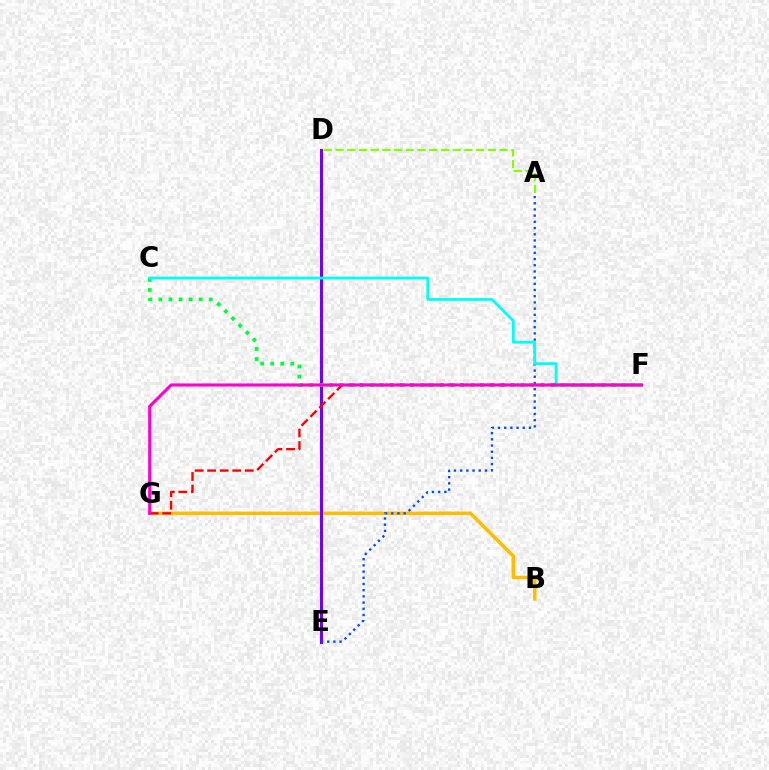{('B', 'G'): [{'color': '#ffbd00', 'line_style': 'solid', 'thickness': 2.52}], ('D', 'E'): [{'color': '#7200ff', 'line_style': 'solid', 'thickness': 2.2}], ('A', 'E'): [{'color': '#004bff', 'line_style': 'dotted', 'thickness': 1.68}], ('C', 'F'): [{'color': '#00ff39', 'line_style': 'dotted', 'thickness': 2.73}, {'color': '#00fff6', 'line_style': 'solid', 'thickness': 2.0}], ('A', 'D'): [{'color': '#84ff00', 'line_style': 'dashed', 'thickness': 1.59}], ('F', 'G'): [{'color': '#ff0000', 'line_style': 'dashed', 'thickness': 1.7}, {'color': '#ff00cf', 'line_style': 'solid', 'thickness': 2.24}]}